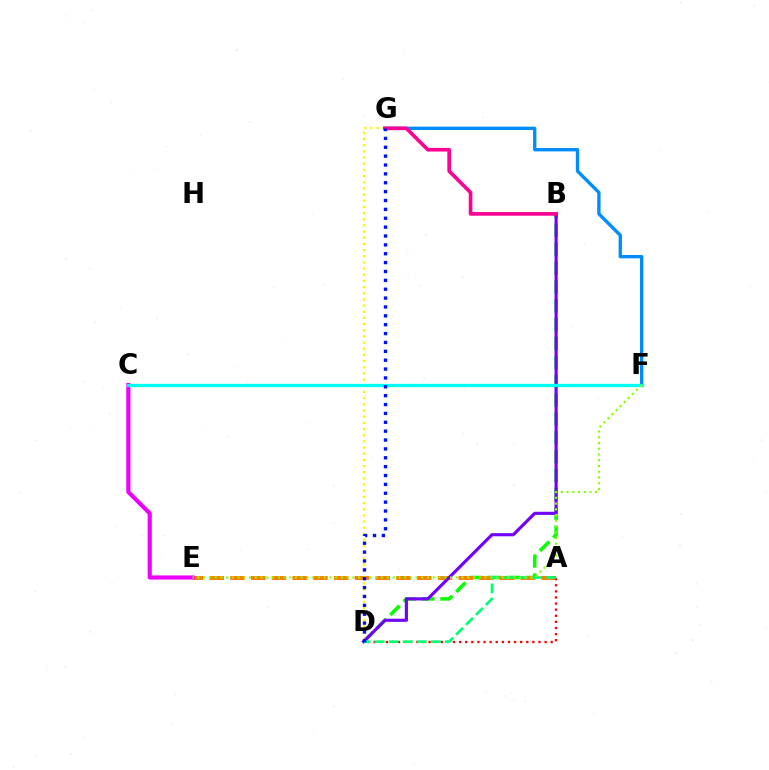{('B', 'D'): [{'color': '#08ff00', 'line_style': 'dashed', 'thickness': 2.56}, {'color': '#7200ff', 'line_style': 'solid', 'thickness': 2.26}], ('D', 'G'): [{'color': '#fcf500', 'line_style': 'dotted', 'thickness': 1.68}, {'color': '#0010ff', 'line_style': 'dotted', 'thickness': 2.41}], ('A', 'E'): [{'color': '#ff7c00', 'line_style': 'dashed', 'thickness': 2.82}], ('F', 'G'): [{'color': '#008cff', 'line_style': 'solid', 'thickness': 2.41}], ('A', 'D'): [{'color': '#ff0000', 'line_style': 'dotted', 'thickness': 1.66}, {'color': '#00ff74', 'line_style': 'dashed', 'thickness': 1.91}], ('B', 'G'): [{'color': '#ff0094', 'line_style': 'solid', 'thickness': 2.62}], ('C', 'E'): [{'color': '#ee00ff', 'line_style': 'solid', 'thickness': 2.99}], ('C', 'F'): [{'color': '#00fff6', 'line_style': 'solid', 'thickness': 2.36}], ('E', 'F'): [{'color': '#84ff00', 'line_style': 'dotted', 'thickness': 1.56}]}